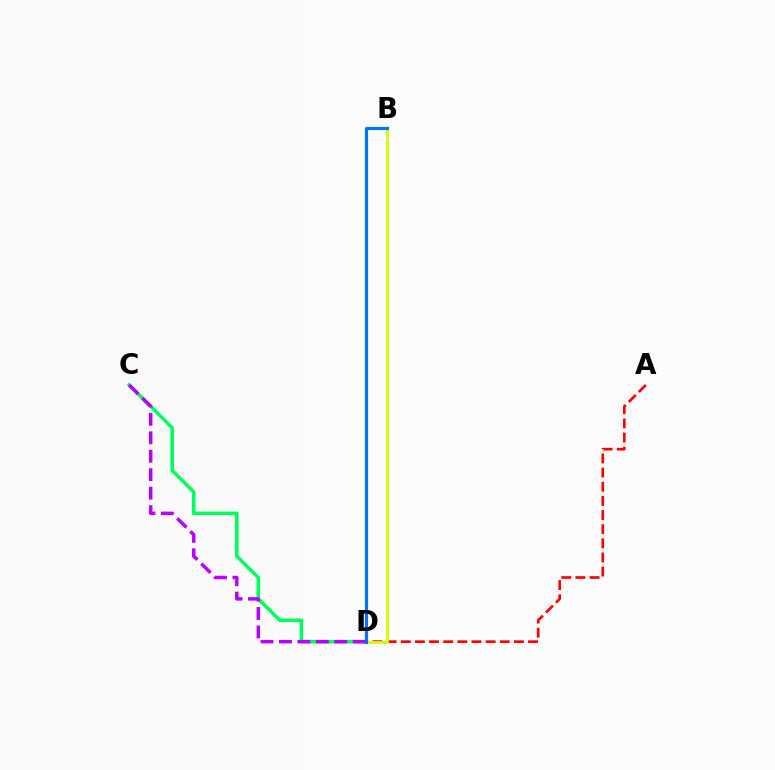{('A', 'D'): [{'color': '#ff0000', 'line_style': 'dashed', 'thickness': 1.92}], ('C', 'D'): [{'color': '#00ff5c', 'line_style': 'solid', 'thickness': 2.56}, {'color': '#b900ff', 'line_style': 'dashed', 'thickness': 2.51}], ('B', 'D'): [{'color': '#d1ff00', 'line_style': 'solid', 'thickness': 2.03}, {'color': '#0074ff', 'line_style': 'solid', 'thickness': 2.28}]}